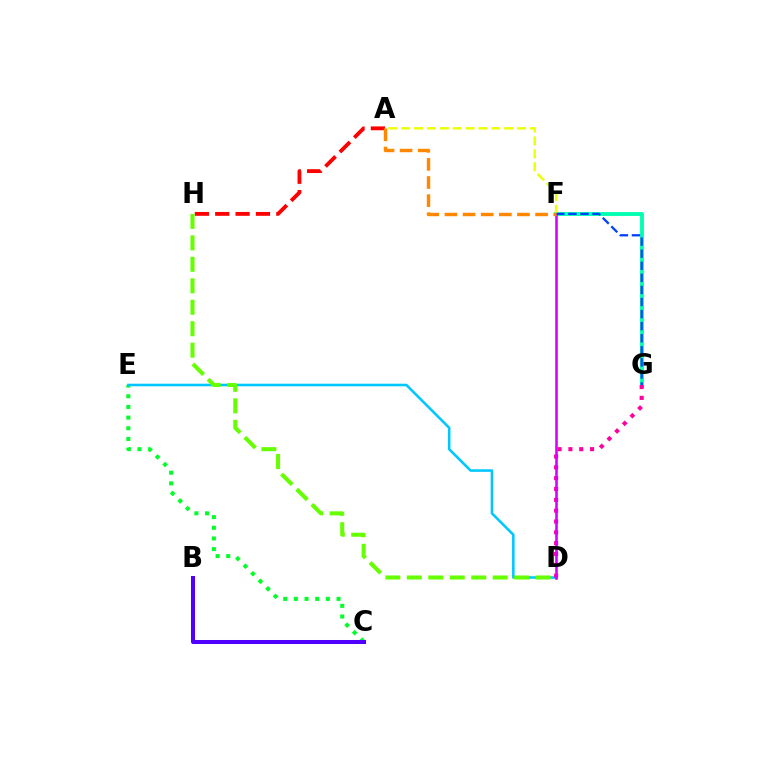{('C', 'E'): [{'color': '#00ff27', 'line_style': 'dotted', 'thickness': 2.9}], ('A', 'H'): [{'color': '#ff0000', 'line_style': 'dashed', 'thickness': 2.77}], ('D', 'E'): [{'color': '#00c7ff', 'line_style': 'solid', 'thickness': 1.85}], ('F', 'G'): [{'color': '#00ffaf', 'line_style': 'solid', 'thickness': 2.77}, {'color': '#003fff', 'line_style': 'dashed', 'thickness': 1.64}], ('D', 'H'): [{'color': '#66ff00', 'line_style': 'dashed', 'thickness': 2.92}], ('D', 'G'): [{'color': '#ff00a0', 'line_style': 'dotted', 'thickness': 2.94}], ('A', 'F'): [{'color': '#eeff00', 'line_style': 'dashed', 'thickness': 1.75}, {'color': '#ff8800', 'line_style': 'dashed', 'thickness': 2.46}], ('D', 'F'): [{'color': '#d600ff', 'line_style': 'solid', 'thickness': 1.85}], ('B', 'C'): [{'color': '#4f00ff', 'line_style': 'solid', 'thickness': 2.89}]}